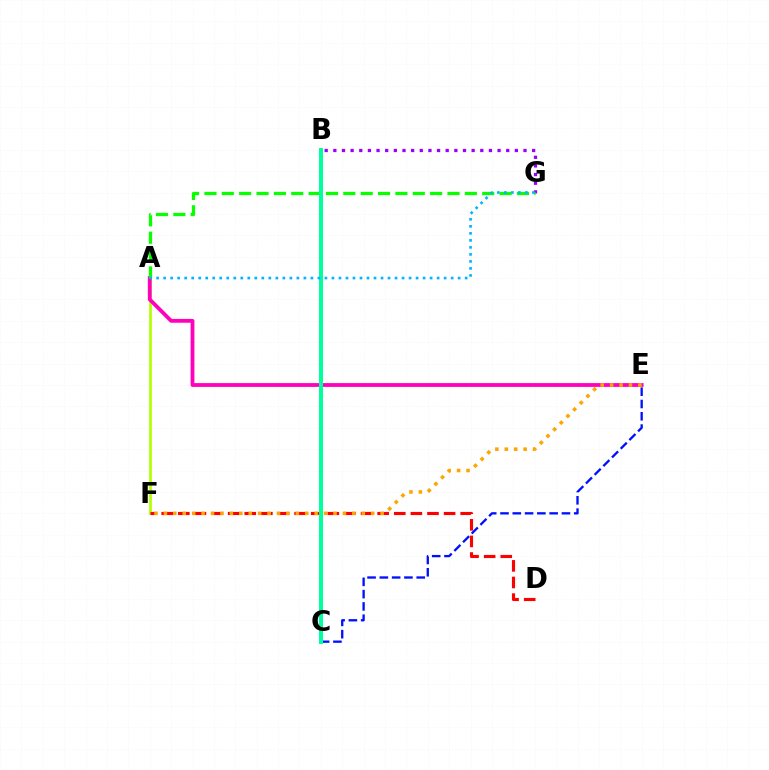{('A', 'F'): [{'color': '#b3ff00', 'line_style': 'solid', 'thickness': 1.96}], ('B', 'G'): [{'color': '#9b00ff', 'line_style': 'dotted', 'thickness': 2.35}], ('D', 'F'): [{'color': '#ff0000', 'line_style': 'dashed', 'thickness': 2.26}], ('A', 'E'): [{'color': '#ff00bd', 'line_style': 'solid', 'thickness': 2.74}], ('A', 'G'): [{'color': '#08ff00', 'line_style': 'dashed', 'thickness': 2.36}, {'color': '#00b5ff', 'line_style': 'dotted', 'thickness': 1.91}], ('E', 'F'): [{'color': '#ffa500', 'line_style': 'dotted', 'thickness': 2.56}], ('C', 'E'): [{'color': '#0010ff', 'line_style': 'dashed', 'thickness': 1.67}], ('B', 'C'): [{'color': '#00ff9d', 'line_style': 'solid', 'thickness': 2.87}]}